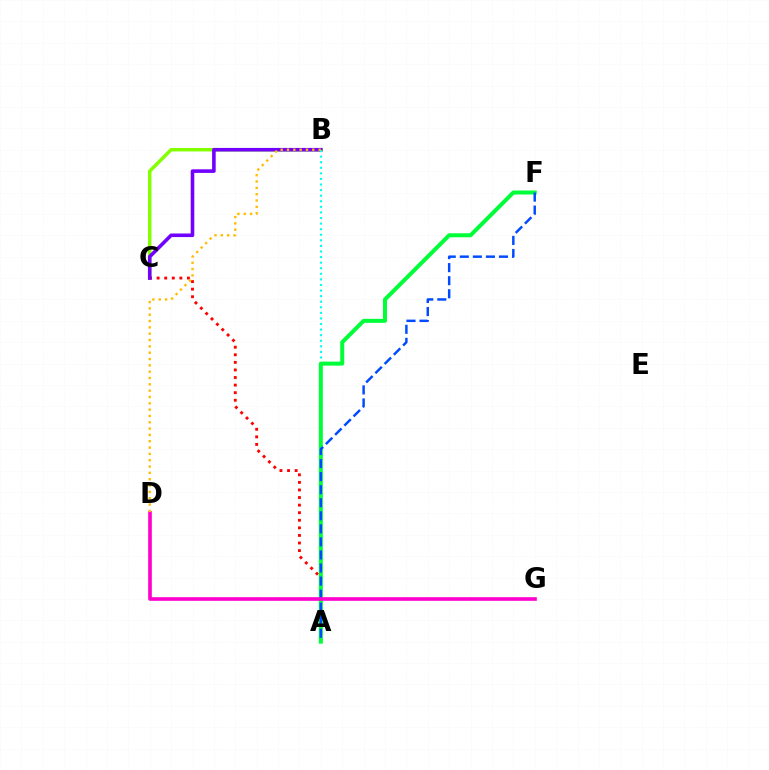{('B', 'C'): [{'color': '#84ff00', 'line_style': 'solid', 'thickness': 2.49}, {'color': '#7200ff', 'line_style': 'solid', 'thickness': 2.59}], ('A', 'C'): [{'color': '#ff0000', 'line_style': 'dotted', 'thickness': 2.06}], ('A', 'B'): [{'color': '#00fff6', 'line_style': 'dotted', 'thickness': 1.52}], ('A', 'F'): [{'color': '#00ff39', 'line_style': 'solid', 'thickness': 2.88}, {'color': '#004bff', 'line_style': 'dashed', 'thickness': 1.77}], ('D', 'G'): [{'color': '#ff00cf', 'line_style': 'solid', 'thickness': 2.62}], ('B', 'D'): [{'color': '#ffbd00', 'line_style': 'dotted', 'thickness': 1.72}]}